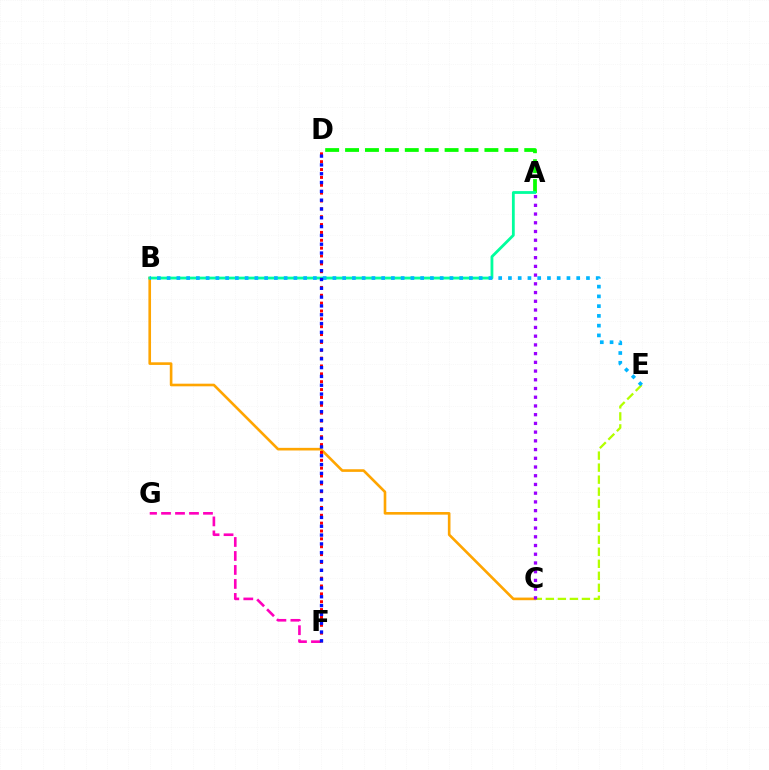{('C', 'E'): [{'color': '#b3ff00', 'line_style': 'dashed', 'thickness': 1.63}], ('F', 'G'): [{'color': '#ff00bd', 'line_style': 'dashed', 'thickness': 1.9}], ('B', 'C'): [{'color': '#ffa500', 'line_style': 'solid', 'thickness': 1.89}], ('A', 'D'): [{'color': '#08ff00', 'line_style': 'dashed', 'thickness': 2.7}], ('A', 'C'): [{'color': '#9b00ff', 'line_style': 'dotted', 'thickness': 2.37}], ('A', 'B'): [{'color': '#00ff9d', 'line_style': 'solid', 'thickness': 2.02}], ('D', 'F'): [{'color': '#ff0000', 'line_style': 'dotted', 'thickness': 2.13}, {'color': '#0010ff', 'line_style': 'dotted', 'thickness': 2.39}], ('B', 'E'): [{'color': '#00b5ff', 'line_style': 'dotted', 'thickness': 2.65}]}